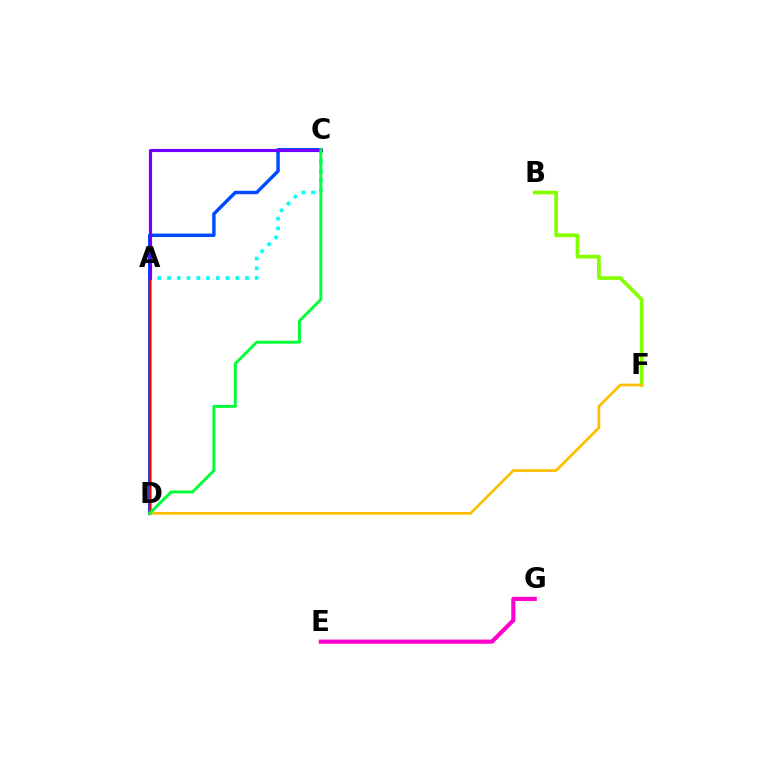{('E', 'G'): [{'color': '#ff00cf', 'line_style': 'solid', 'thickness': 2.99}], ('C', 'D'): [{'color': '#004bff', 'line_style': 'solid', 'thickness': 2.48}, {'color': '#00ff39', 'line_style': 'solid', 'thickness': 2.09}], ('A', 'C'): [{'color': '#00fff6', 'line_style': 'dotted', 'thickness': 2.65}, {'color': '#7200ff', 'line_style': 'solid', 'thickness': 2.26}], ('B', 'F'): [{'color': '#84ff00', 'line_style': 'solid', 'thickness': 2.68}], ('A', 'D'): [{'color': '#ff0000', 'line_style': 'solid', 'thickness': 1.73}], ('D', 'F'): [{'color': '#ffbd00', 'line_style': 'solid', 'thickness': 1.93}]}